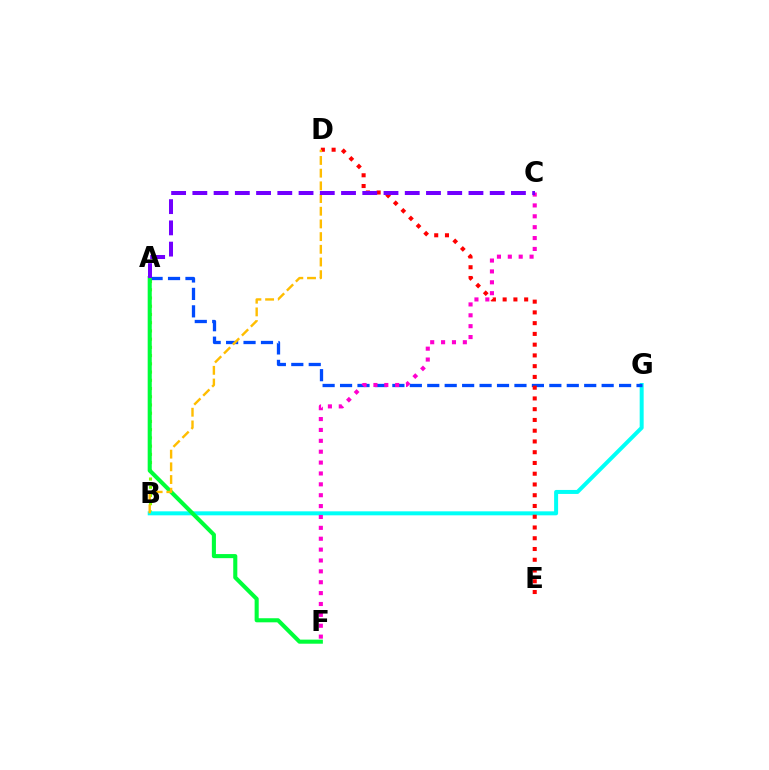{('A', 'B'): [{'color': '#84ff00', 'line_style': 'dotted', 'thickness': 2.24}], ('B', 'G'): [{'color': '#00fff6', 'line_style': 'solid', 'thickness': 2.87}], ('A', 'G'): [{'color': '#004bff', 'line_style': 'dashed', 'thickness': 2.37}], ('A', 'F'): [{'color': '#00ff39', 'line_style': 'solid', 'thickness': 2.94}], ('C', 'F'): [{'color': '#ff00cf', 'line_style': 'dotted', 'thickness': 2.96}], ('D', 'E'): [{'color': '#ff0000', 'line_style': 'dotted', 'thickness': 2.92}], ('B', 'D'): [{'color': '#ffbd00', 'line_style': 'dashed', 'thickness': 1.72}], ('A', 'C'): [{'color': '#7200ff', 'line_style': 'dashed', 'thickness': 2.89}]}